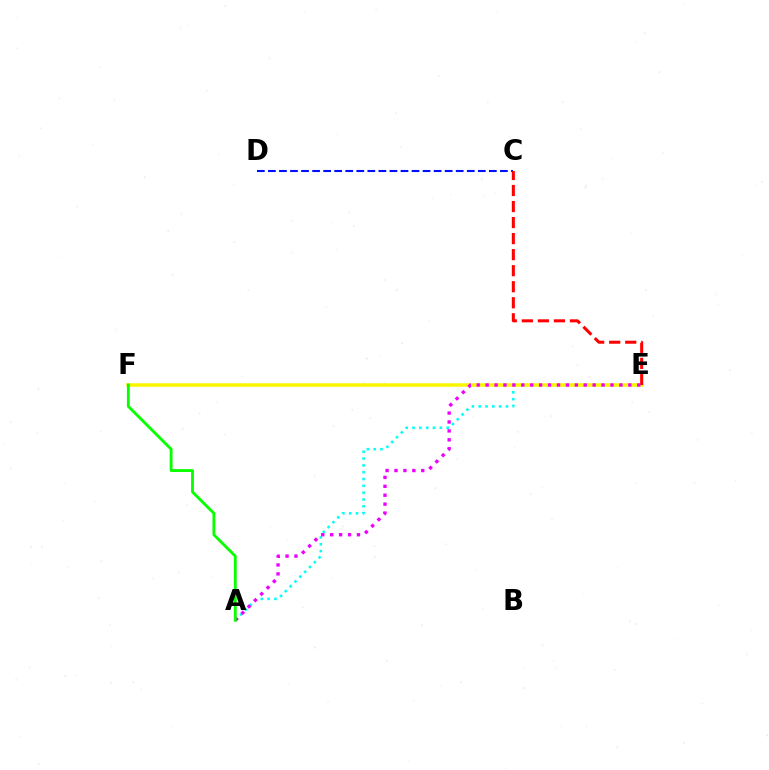{('A', 'E'): [{'color': '#00fff6', 'line_style': 'dotted', 'thickness': 1.85}, {'color': '#ee00ff', 'line_style': 'dotted', 'thickness': 2.42}], ('E', 'F'): [{'color': '#fcf500', 'line_style': 'solid', 'thickness': 2.52}], ('C', 'D'): [{'color': '#0010ff', 'line_style': 'dashed', 'thickness': 1.5}], ('C', 'E'): [{'color': '#ff0000', 'line_style': 'dashed', 'thickness': 2.18}], ('A', 'F'): [{'color': '#08ff00', 'line_style': 'solid', 'thickness': 2.05}]}